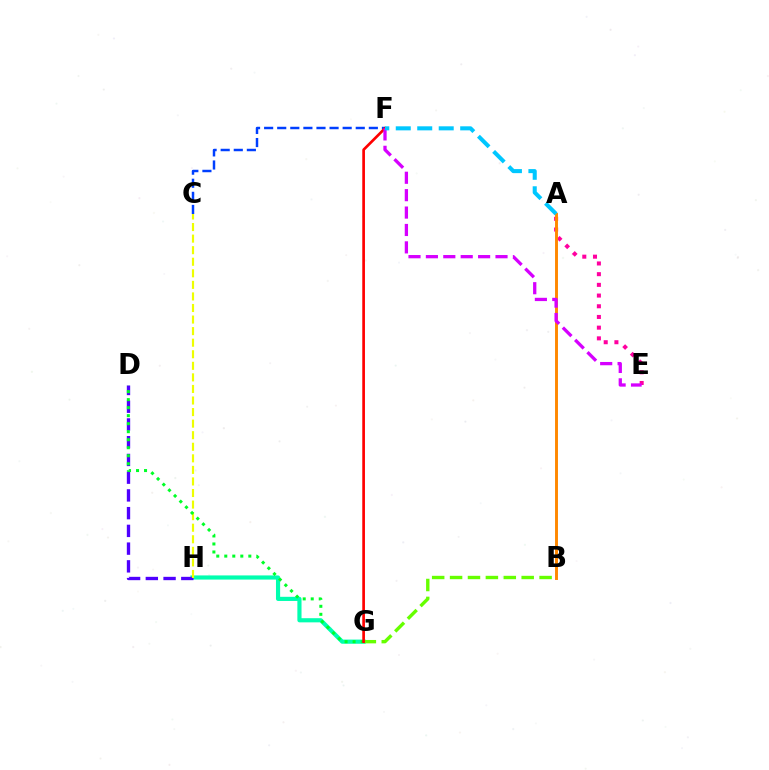{('A', 'E'): [{'color': '#ff00a0', 'line_style': 'dotted', 'thickness': 2.91}], ('G', 'H'): [{'color': '#00ffaf', 'line_style': 'solid', 'thickness': 2.99}], ('D', 'H'): [{'color': '#4f00ff', 'line_style': 'dashed', 'thickness': 2.41}], ('A', 'B'): [{'color': '#ff8800', 'line_style': 'solid', 'thickness': 2.11}], ('C', 'H'): [{'color': '#eeff00', 'line_style': 'dashed', 'thickness': 1.57}], ('B', 'G'): [{'color': '#66ff00', 'line_style': 'dashed', 'thickness': 2.43}], ('D', 'G'): [{'color': '#00ff27', 'line_style': 'dotted', 'thickness': 2.18}], ('C', 'F'): [{'color': '#003fff', 'line_style': 'dashed', 'thickness': 1.78}], ('F', 'G'): [{'color': '#ff0000', 'line_style': 'solid', 'thickness': 1.93}], ('E', 'F'): [{'color': '#d600ff', 'line_style': 'dashed', 'thickness': 2.36}], ('A', 'F'): [{'color': '#00c7ff', 'line_style': 'dashed', 'thickness': 2.92}]}